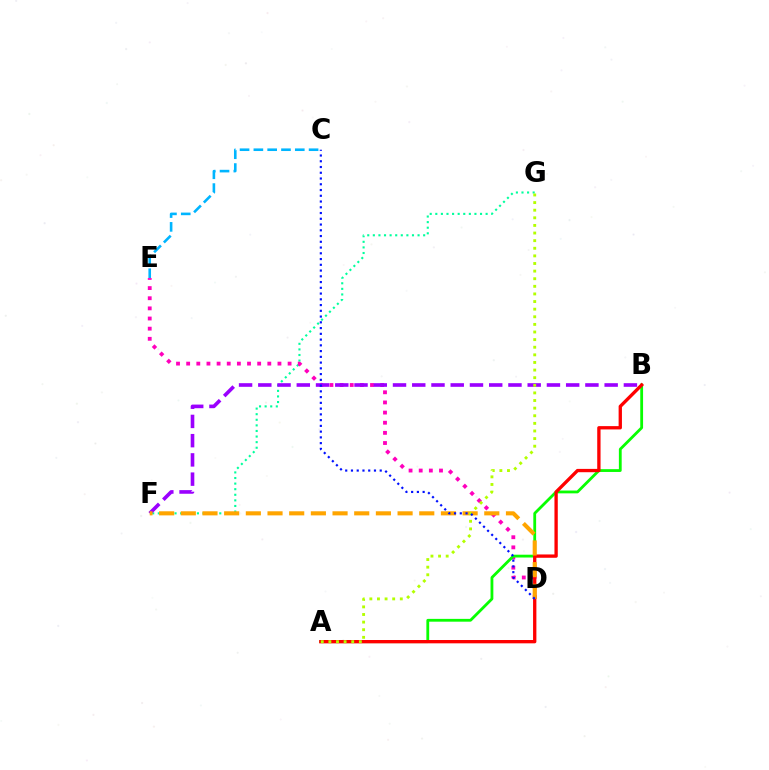{('F', 'G'): [{'color': '#00ff9d', 'line_style': 'dotted', 'thickness': 1.52}], ('C', 'E'): [{'color': '#00b5ff', 'line_style': 'dashed', 'thickness': 1.88}], ('D', 'E'): [{'color': '#ff00bd', 'line_style': 'dotted', 'thickness': 2.76}], ('A', 'B'): [{'color': '#08ff00', 'line_style': 'solid', 'thickness': 2.02}, {'color': '#ff0000', 'line_style': 'solid', 'thickness': 2.39}], ('B', 'F'): [{'color': '#9b00ff', 'line_style': 'dashed', 'thickness': 2.61}], ('D', 'F'): [{'color': '#ffa500', 'line_style': 'dashed', 'thickness': 2.94}], ('A', 'G'): [{'color': '#b3ff00', 'line_style': 'dotted', 'thickness': 2.07}], ('C', 'D'): [{'color': '#0010ff', 'line_style': 'dotted', 'thickness': 1.56}]}